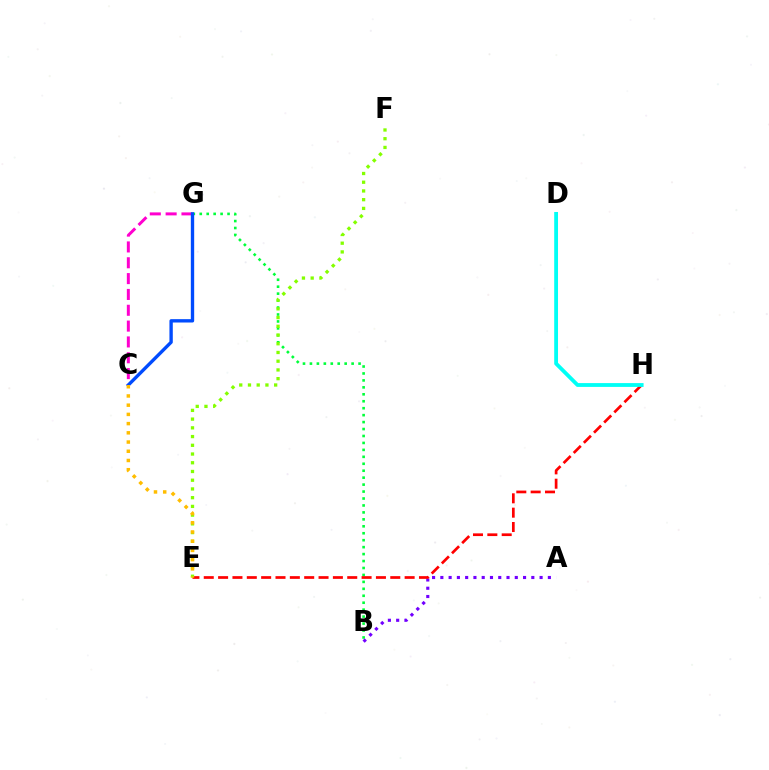{('B', 'G'): [{'color': '#00ff39', 'line_style': 'dotted', 'thickness': 1.89}], ('A', 'B'): [{'color': '#7200ff', 'line_style': 'dotted', 'thickness': 2.25}], ('E', 'H'): [{'color': '#ff0000', 'line_style': 'dashed', 'thickness': 1.95}], ('C', 'G'): [{'color': '#ff00cf', 'line_style': 'dashed', 'thickness': 2.15}, {'color': '#004bff', 'line_style': 'solid', 'thickness': 2.41}], ('E', 'F'): [{'color': '#84ff00', 'line_style': 'dotted', 'thickness': 2.37}], ('D', 'H'): [{'color': '#00fff6', 'line_style': 'solid', 'thickness': 2.74}], ('C', 'E'): [{'color': '#ffbd00', 'line_style': 'dotted', 'thickness': 2.5}]}